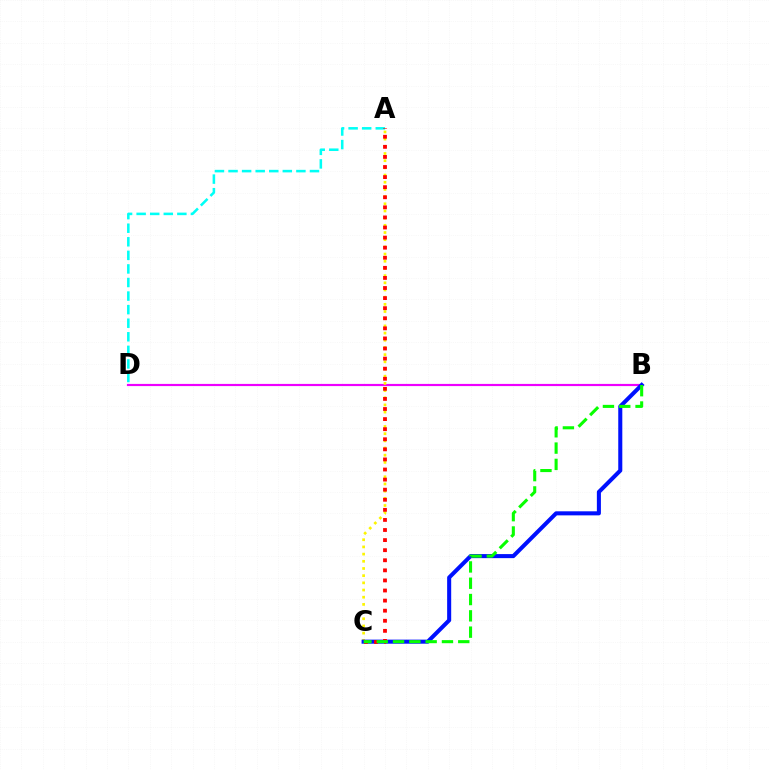{('A', 'D'): [{'color': '#00fff6', 'line_style': 'dashed', 'thickness': 1.84}], ('B', 'D'): [{'color': '#ee00ff', 'line_style': 'solid', 'thickness': 1.57}], ('A', 'C'): [{'color': '#fcf500', 'line_style': 'dotted', 'thickness': 1.95}, {'color': '#ff0000', 'line_style': 'dotted', 'thickness': 2.74}], ('B', 'C'): [{'color': '#0010ff', 'line_style': 'solid', 'thickness': 2.92}, {'color': '#08ff00', 'line_style': 'dashed', 'thickness': 2.21}]}